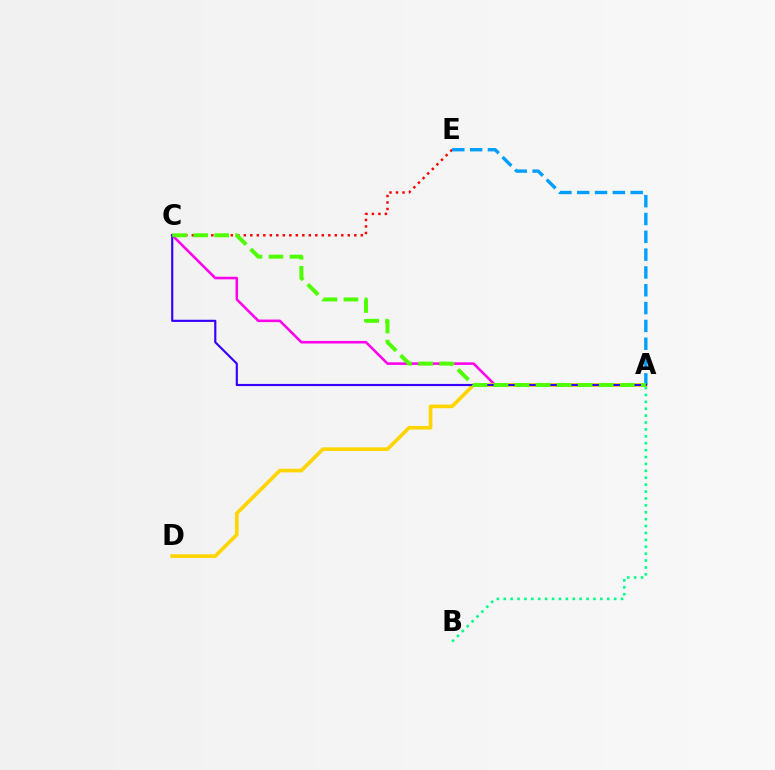{('C', 'E'): [{'color': '#ff0000', 'line_style': 'dotted', 'thickness': 1.77}], ('A', 'C'): [{'color': '#ff00ed', 'line_style': 'solid', 'thickness': 1.85}, {'color': '#3700ff', 'line_style': 'solid', 'thickness': 1.55}, {'color': '#4fff00', 'line_style': 'dashed', 'thickness': 2.86}], ('A', 'B'): [{'color': '#00ff86', 'line_style': 'dotted', 'thickness': 1.87}], ('A', 'D'): [{'color': '#ffd500', 'line_style': 'solid', 'thickness': 2.62}], ('A', 'E'): [{'color': '#009eff', 'line_style': 'dashed', 'thickness': 2.42}]}